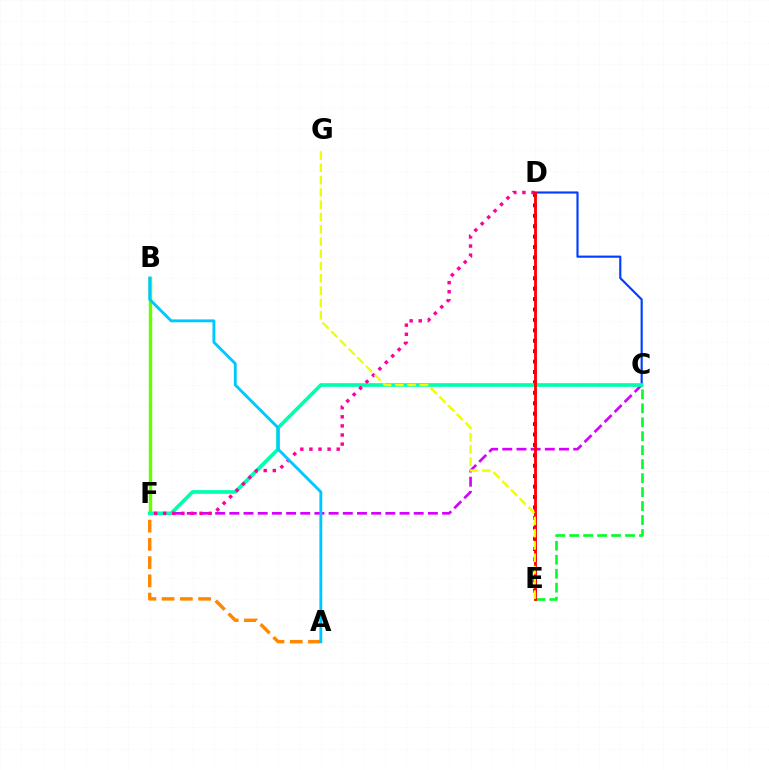{('C', 'E'): [{'color': '#00ff27', 'line_style': 'dashed', 'thickness': 1.9}], ('B', 'F'): [{'color': '#66ff00', 'line_style': 'solid', 'thickness': 2.47}], ('C', 'F'): [{'color': '#d600ff', 'line_style': 'dashed', 'thickness': 1.93}, {'color': '#00ffaf', 'line_style': 'solid', 'thickness': 2.65}], ('D', 'E'): [{'color': '#4f00ff', 'line_style': 'dotted', 'thickness': 2.83}, {'color': '#ff0000', 'line_style': 'solid', 'thickness': 2.05}], ('C', 'D'): [{'color': '#003fff', 'line_style': 'solid', 'thickness': 1.55}], ('A', 'F'): [{'color': '#ff8800', 'line_style': 'dashed', 'thickness': 2.48}], ('D', 'F'): [{'color': '#ff00a0', 'line_style': 'dotted', 'thickness': 2.47}], ('A', 'B'): [{'color': '#00c7ff', 'line_style': 'solid', 'thickness': 2.07}], ('E', 'G'): [{'color': '#eeff00', 'line_style': 'dashed', 'thickness': 1.67}]}